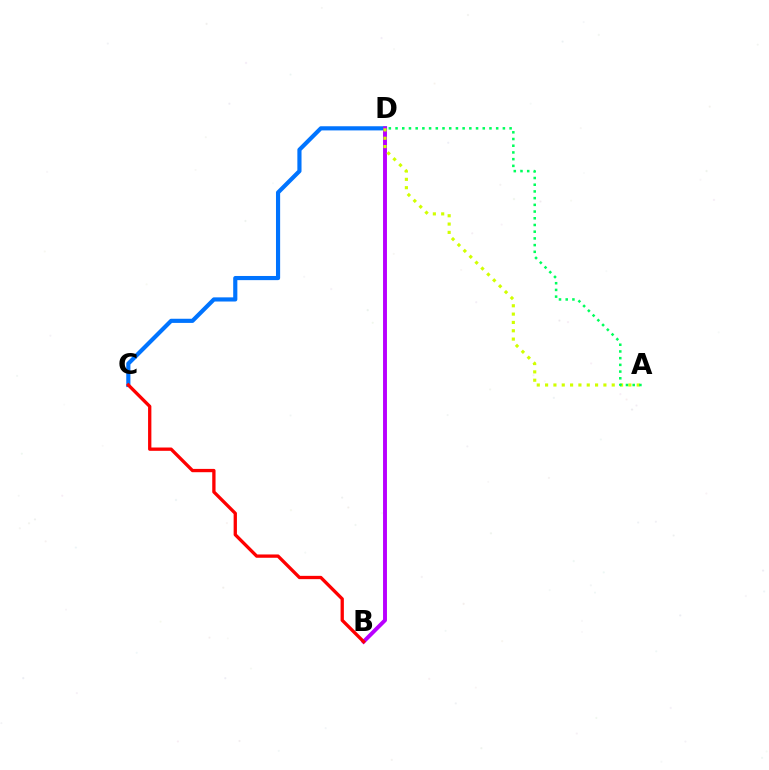{('C', 'D'): [{'color': '#0074ff', 'line_style': 'solid', 'thickness': 2.99}], ('B', 'D'): [{'color': '#b900ff', 'line_style': 'solid', 'thickness': 2.82}], ('A', 'D'): [{'color': '#d1ff00', 'line_style': 'dotted', 'thickness': 2.26}, {'color': '#00ff5c', 'line_style': 'dotted', 'thickness': 1.82}], ('B', 'C'): [{'color': '#ff0000', 'line_style': 'solid', 'thickness': 2.38}]}